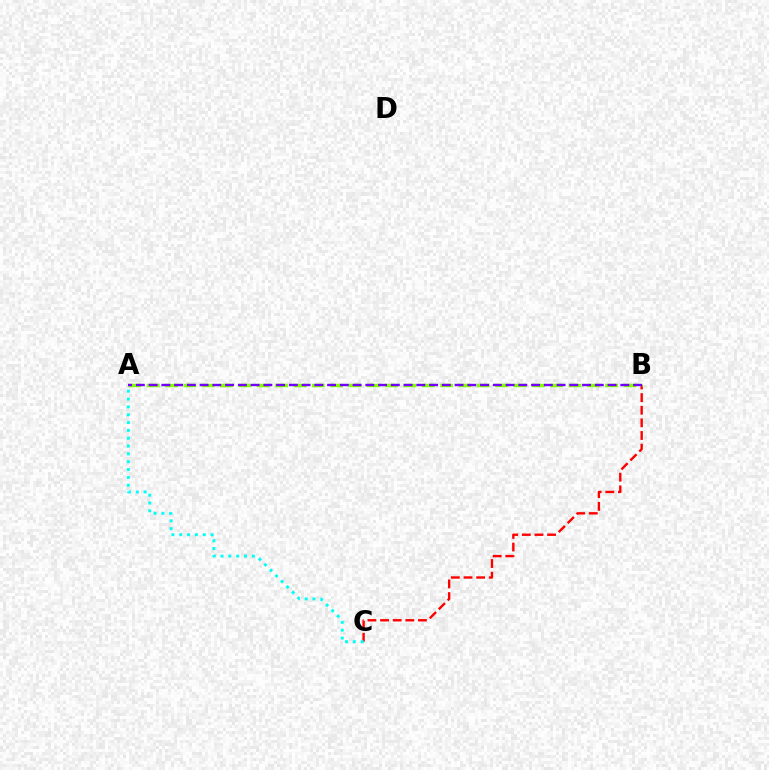{('B', 'C'): [{'color': '#ff0000', 'line_style': 'dashed', 'thickness': 1.72}], ('A', 'B'): [{'color': '#84ff00', 'line_style': 'dashed', 'thickness': 2.49}, {'color': '#7200ff', 'line_style': 'dashed', 'thickness': 1.73}], ('A', 'C'): [{'color': '#00fff6', 'line_style': 'dotted', 'thickness': 2.13}]}